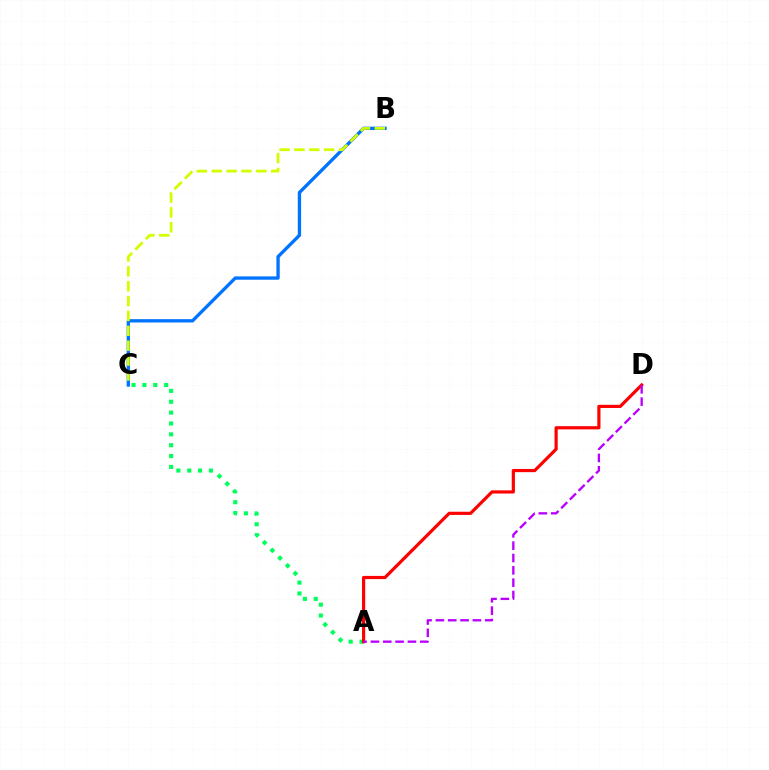{('B', 'C'): [{'color': '#0074ff', 'line_style': 'solid', 'thickness': 2.4}, {'color': '#d1ff00', 'line_style': 'dashed', 'thickness': 2.02}], ('A', 'C'): [{'color': '#00ff5c', 'line_style': 'dotted', 'thickness': 2.95}], ('A', 'D'): [{'color': '#ff0000', 'line_style': 'solid', 'thickness': 2.29}, {'color': '#b900ff', 'line_style': 'dashed', 'thickness': 1.68}]}